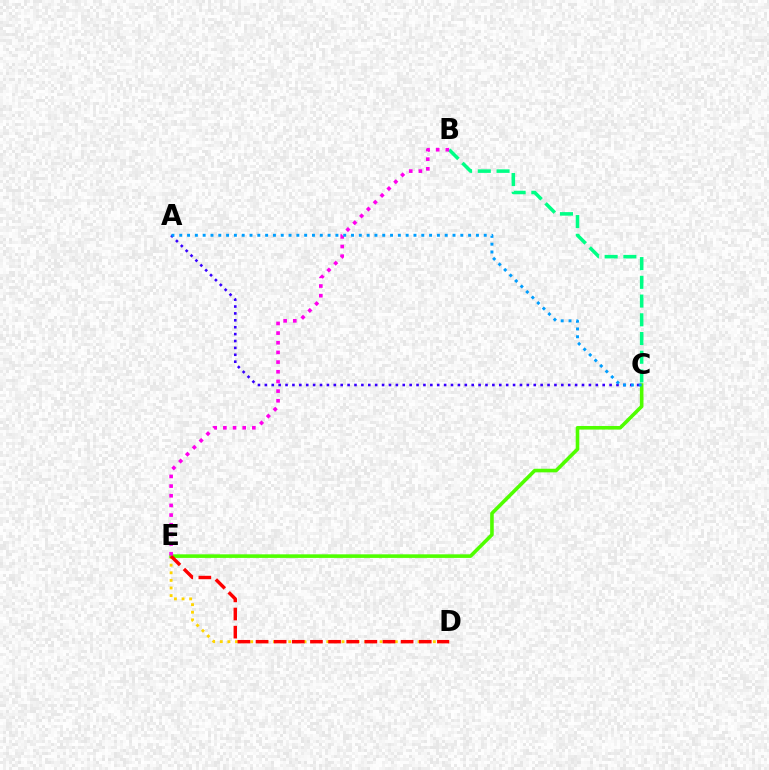{('D', 'E'): [{'color': '#ffd500', 'line_style': 'dotted', 'thickness': 2.07}, {'color': '#ff0000', 'line_style': 'dashed', 'thickness': 2.46}], ('A', 'C'): [{'color': '#3700ff', 'line_style': 'dotted', 'thickness': 1.87}, {'color': '#009eff', 'line_style': 'dotted', 'thickness': 2.12}], ('C', 'E'): [{'color': '#4fff00', 'line_style': 'solid', 'thickness': 2.59}], ('B', 'C'): [{'color': '#00ff86', 'line_style': 'dashed', 'thickness': 2.54}], ('B', 'E'): [{'color': '#ff00ed', 'line_style': 'dotted', 'thickness': 2.63}]}